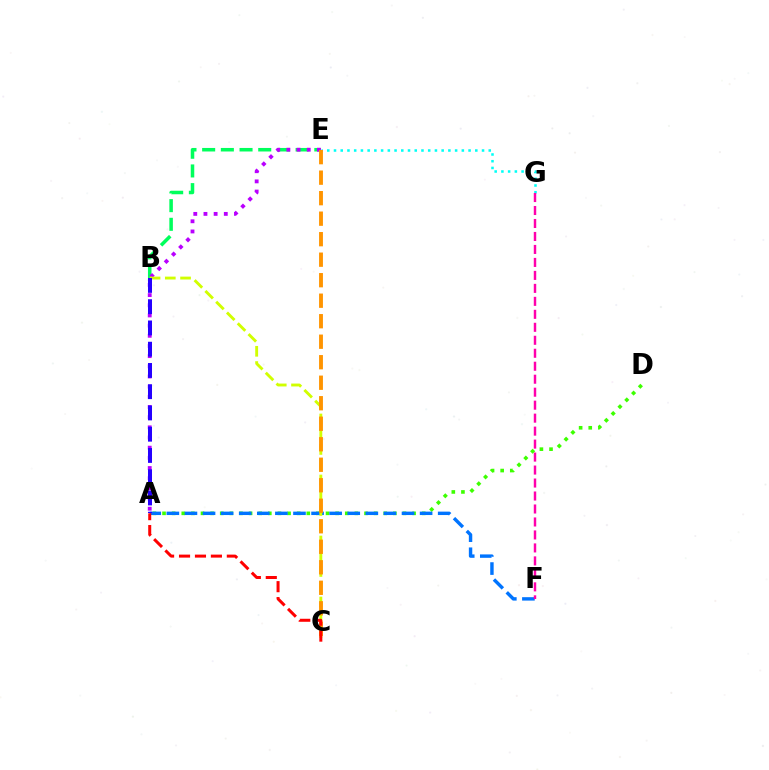{('B', 'E'): [{'color': '#00ff5c', 'line_style': 'dashed', 'thickness': 2.54}], ('A', 'D'): [{'color': '#3dff00', 'line_style': 'dotted', 'thickness': 2.61}], ('A', 'E'): [{'color': '#b900ff', 'line_style': 'dotted', 'thickness': 2.76}], ('A', 'F'): [{'color': '#0074ff', 'line_style': 'dashed', 'thickness': 2.46}], ('B', 'C'): [{'color': '#d1ff00', 'line_style': 'dashed', 'thickness': 2.07}], ('A', 'B'): [{'color': '#2500ff', 'line_style': 'dashed', 'thickness': 2.89}], ('E', 'G'): [{'color': '#00fff6', 'line_style': 'dotted', 'thickness': 1.83}], ('C', 'E'): [{'color': '#ff9400', 'line_style': 'dashed', 'thickness': 2.79}], ('A', 'C'): [{'color': '#ff0000', 'line_style': 'dashed', 'thickness': 2.16}], ('F', 'G'): [{'color': '#ff00ac', 'line_style': 'dashed', 'thickness': 1.76}]}